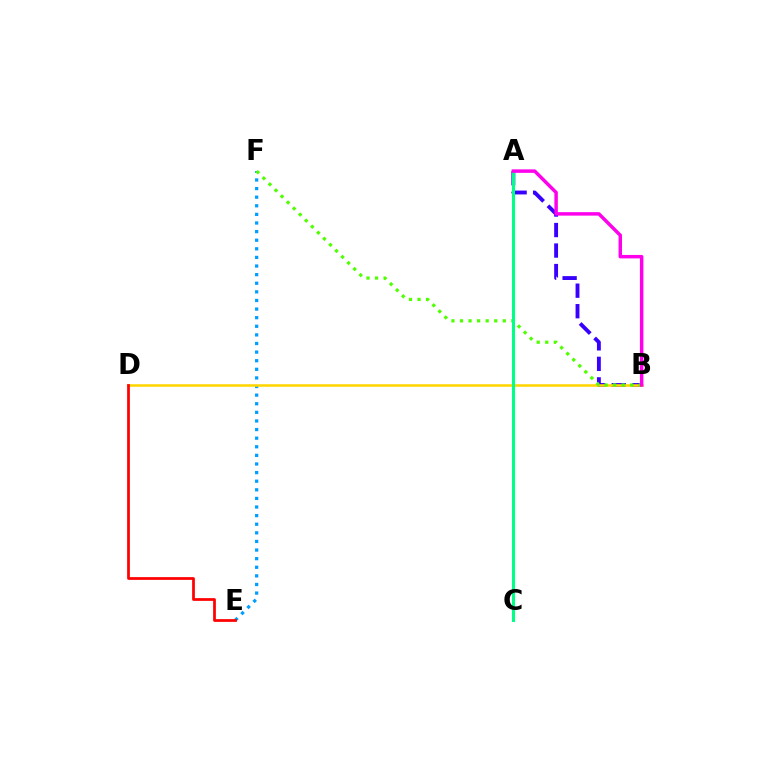{('E', 'F'): [{'color': '#009eff', 'line_style': 'dotted', 'thickness': 2.34}], ('A', 'B'): [{'color': '#3700ff', 'line_style': 'dashed', 'thickness': 2.79}, {'color': '#ff00ed', 'line_style': 'solid', 'thickness': 2.49}], ('B', 'D'): [{'color': '#ffd500', 'line_style': 'solid', 'thickness': 1.85}], ('D', 'E'): [{'color': '#ff0000', 'line_style': 'solid', 'thickness': 1.97}], ('B', 'F'): [{'color': '#4fff00', 'line_style': 'dotted', 'thickness': 2.32}], ('A', 'C'): [{'color': '#00ff86', 'line_style': 'solid', 'thickness': 2.2}]}